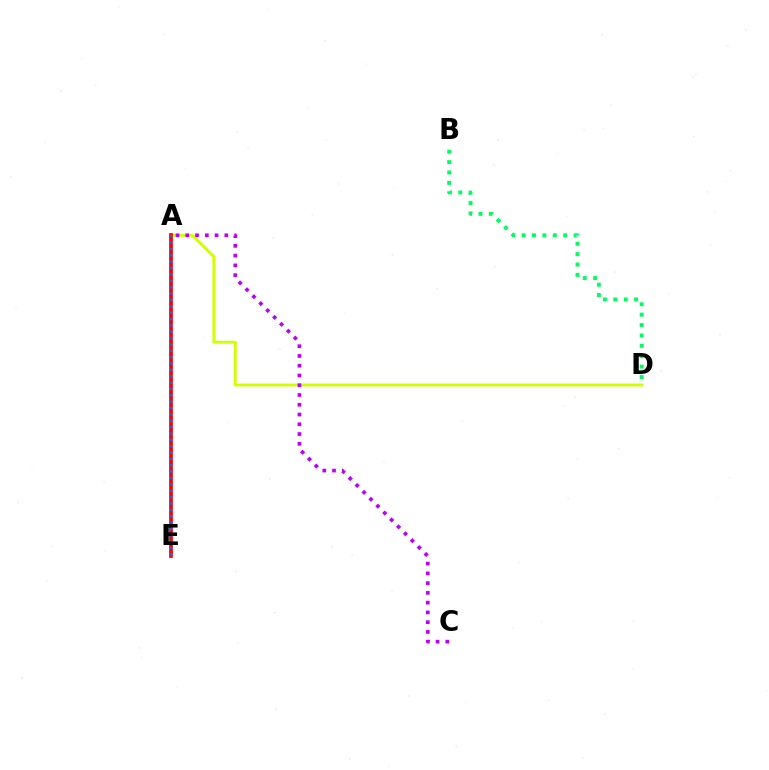{('A', 'D'): [{'color': '#d1ff00', 'line_style': 'solid', 'thickness': 2.08}], ('A', 'C'): [{'color': '#b900ff', 'line_style': 'dotted', 'thickness': 2.65}], ('A', 'E'): [{'color': '#ff0000', 'line_style': 'solid', 'thickness': 2.68}, {'color': '#0074ff', 'line_style': 'dotted', 'thickness': 1.73}], ('B', 'D'): [{'color': '#00ff5c', 'line_style': 'dotted', 'thickness': 2.82}]}